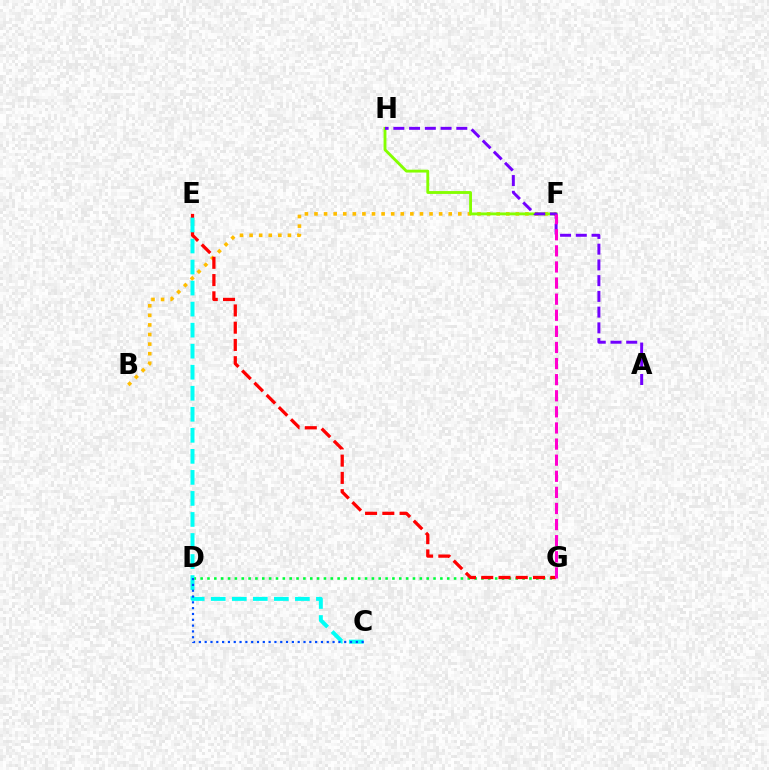{('B', 'F'): [{'color': '#ffbd00', 'line_style': 'dotted', 'thickness': 2.61}], ('D', 'G'): [{'color': '#00ff39', 'line_style': 'dotted', 'thickness': 1.86}], ('F', 'H'): [{'color': '#84ff00', 'line_style': 'solid', 'thickness': 2.06}], ('E', 'G'): [{'color': '#ff0000', 'line_style': 'dashed', 'thickness': 2.34}], ('C', 'E'): [{'color': '#00fff6', 'line_style': 'dashed', 'thickness': 2.86}], ('A', 'H'): [{'color': '#7200ff', 'line_style': 'dashed', 'thickness': 2.14}], ('F', 'G'): [{'color': '#ff00cf', 'line_style': 'dashed', 'thickness': 2.19}], ('C', 'D'): [{'color': '#004bff', 'line_style': 'dotted', 'thickness': 1.58}]}